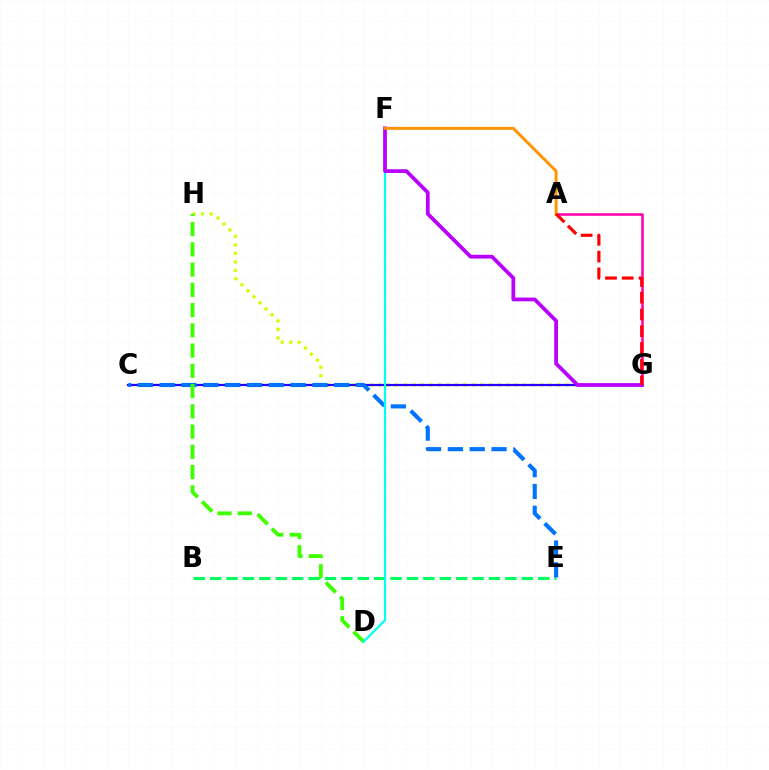{('B', 'E'): [{'color': '#00ff5c', 'line_style': 'dashed', 'thickness': 2.23}], ('A', 'G'): [{'color': '#ff00ac', 'line_style': 'solid', 'thickness': 1.84}, {'color': '#ff0000', 'line_style': 'dashed', 'thickness': 2.28}], ('G', 'H'): [{'color': '#d1ff00', 'line_style': 'dotted', 'thickness': 2.31}], ('C', 'G'): [{'color': '#2500ff', 'line_style': 'solid', 'thickness': 1.6}], ('C', 'E'): [{'color': '#0074ff', 'line_style': 'dashed', 'thickness': 2.96}], ('D', 'H'): [{'color': '#3dff00', 'line_style': 'dashed', 'thickness': 2.75}], ('D', 'F'): [{'color': '#00fff6', 'line_style': 'solid', 'thickness': 1.6}], ('F', 'G'): [{'color': '#b900ff', 'line_style': 'solid', 'thickness': 2.7}], ('A', 'F'): [{'color': '#ff9400', 'line_style': 'solid', 'thickness': 2.11}]}